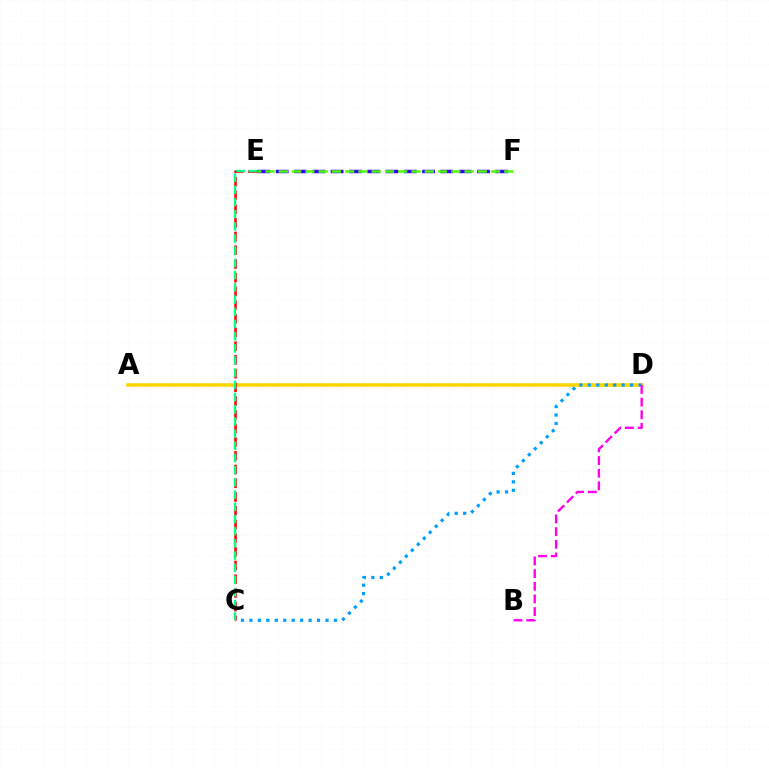{('E', 'F'): [{'color': '#3700ff', 'line_style': 'dashed', 'thickness': 2.49}, {'color': '#4fff00', 'line_style': 'dashed', 'thickness': 1.8}], ('A', 'D'): [{'color': '#ffd500', 'line_style': 'solid', 'thickness': 2.57}], ('C', 'E'): [{'color': '#ff0000', 'line_style': 'dashed', 'thickness': 1.86}, {'color': '#00ff86', 'line_style': 'dashed', 'thickness': 1.66}], ('C', 'D'): [{'color': '#009eff', 'line_style': 'dotted', 'thickness': 2.3}], ('B', 'D'): [{'color': '#ff00ed', 'line_style': 'dashed', 'thickness': 1.72}]}